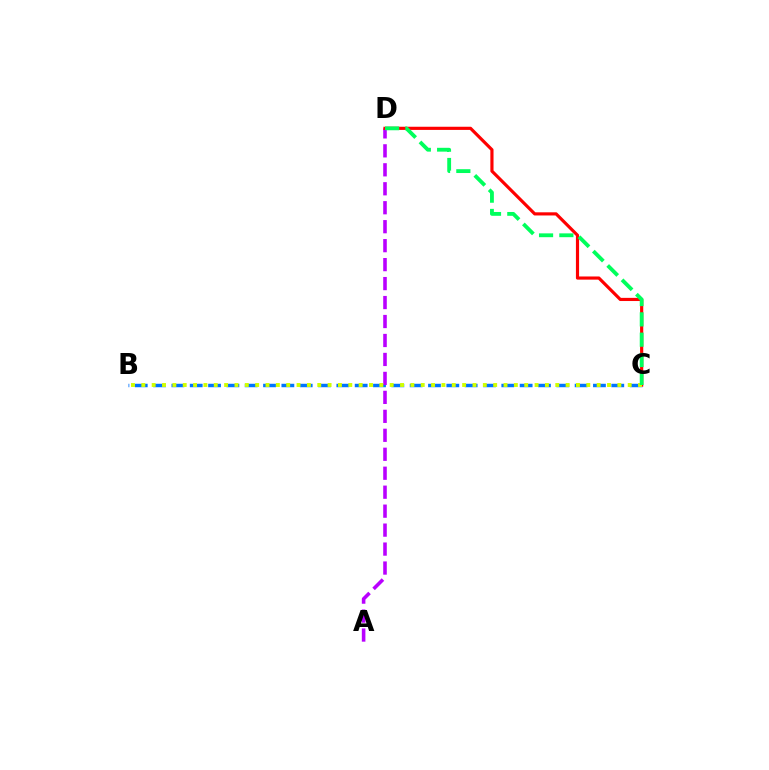{('B', 'C'): [{'color': '#0074ff', 'line_style': 'dashed', 'thickness': 2.49}, {'color': '#d1ff00', 'line_style': 'dotted', 'thickness': 2.81}], ('A', 'D'): [{'color': '#b900ff', 'line_style': 'dashed', 'thickness': 2.58}], ('C', 'D'): [{'color': '#ff0000', 'line_style': 'solid', 'thickness': 2.28}, {'color': '#00ff5c', 'line_style': 'dashed', 'thickness': 2.76}]}